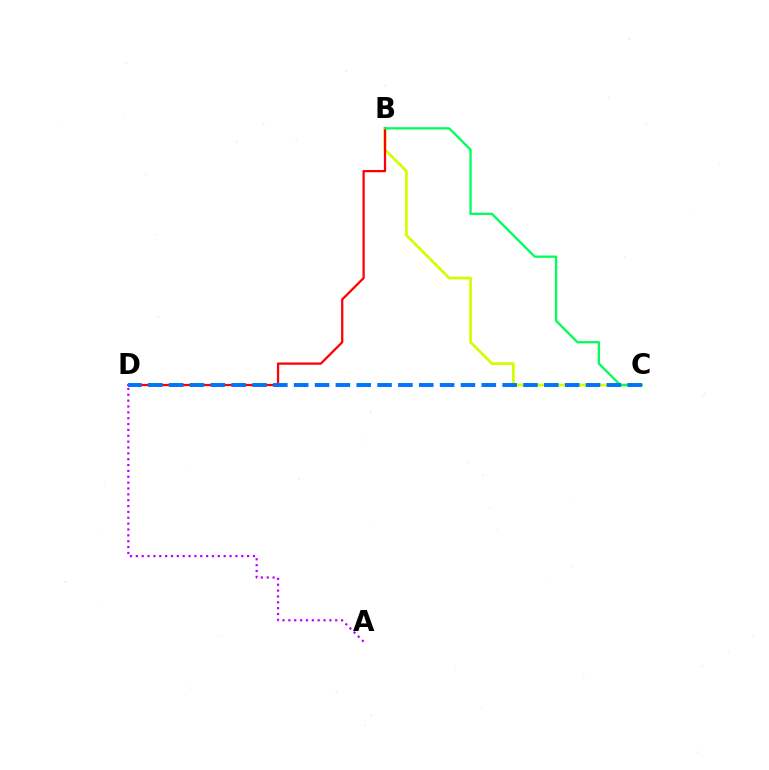{('B', 'C'): [{'color': '#d1ff00', 'line_style': 'solid', 'thickness': 1.98}, {'color': '#00ff5c', 'line_style': 'solid', 'thickness': 1.65}], ('B', 'D'): [{'color': '#ff0000', 'line_style': 'solid', 'thickness': 1.63}], ('A', 'D'): [{'color': '#b900ff', 'line_style': 'dotted', 'thickness': 1.59}], ('C', 'D'): [{'color': '#0074ff', 'line_style': 'dashed', 'thickness': 2.83}]}